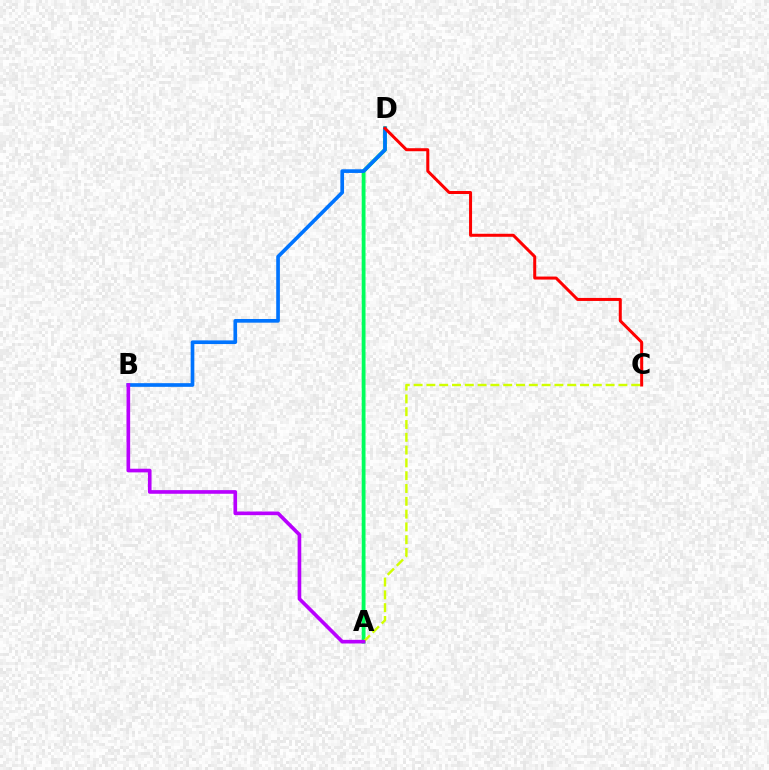{('A', 'D'): [{'color': '#00ff5c', 'line_style': 'solid', 'thickness': 2.74}], ('A', 'C'): [{'color': '#d1ff00', 'line_style': 'dashed', 'thickness': 1.74}], ('B', 'D'): [{'color': '#0074ff', 'line_style': 'solid', 'thickness': 2.64}], ('A', 'B'): [{'color': '#b900ff', 'line_style': 'solid', 'thickness': 2.63}], ('C', 'D'): [{'color': '#ff0000', 'line_style': 'solid', 'thickness': 2.17}]}